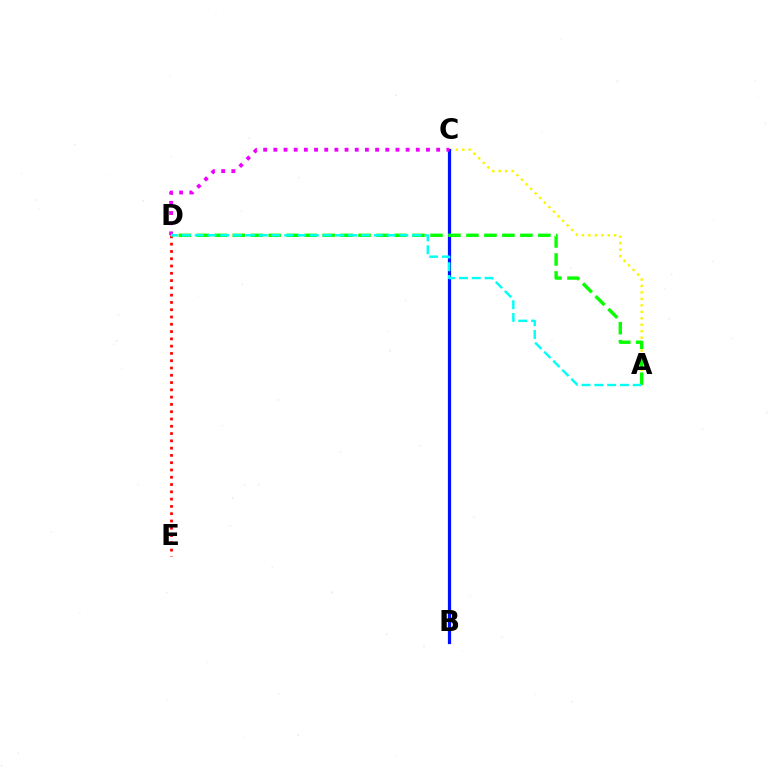{('A', 'C'): [{'color': '#fcf500', 'line_style': 'dotted', 'thickness': 1.76}], ('D', 'E'): [{'color': '#ff0000', 'line_style': 'dotted', 'thickness': 1.98}], ('B', 'C'): [{'color': '#0010ff', 'line_style': 'solid', 'thickness': 2.31}], ('C', 'D'): [{'color': '#ee00ff', 'line_style': 'dotted', 'thickness': 2.76}], ('A', 'D'): [{'color': '#08ff00', 'line_style': 'dashed', 'thickness': 2.44}, {'color': '#00fff6', 'line_style': 'dashed', 'thickness': 1.74}]}